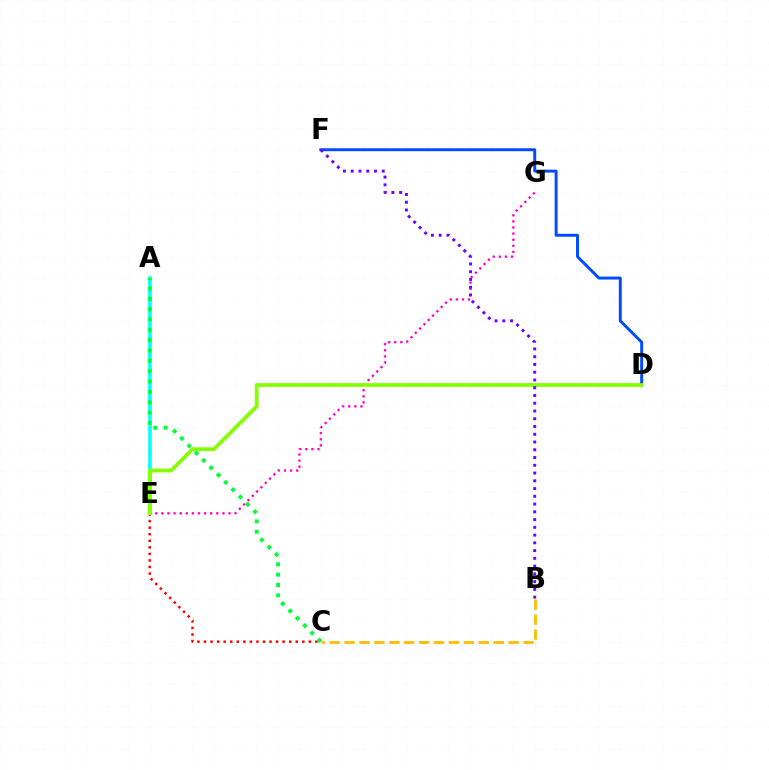{('D', 'F'): [{'color': '#004bff', 'line_style': 'solid', 'thickness': 2.12}], ('A', 'E'): [{'color': '#00fff6', 'line_style': 'solid', 'thickness': 2.56}], ('B', 'C'): [{'color': '#ffbd00', 'line_style': 'dashed', 'thickness': 2.03}], ('C', 'E'): [{'color': '#ff0000', 'line_style': 'dotted', 'thickness': 1.78}], ('E', 'G'): [{'color': '#ff00cf', 'line_style': 'dotted', 'thickness': 1.66}], ('D', 'E'): [{'color': '#84ff00', 'line_style': 'solid', 'thickness': 2.68}], ('B', 'F'): [{'color': '#7200ff', 'line_style': 'dotted', 'thickness': 2.11}], ('A', 'C'): [{'color': '#00ff39', 'line_style': 'dotted', 'thickness': 2.81}]}